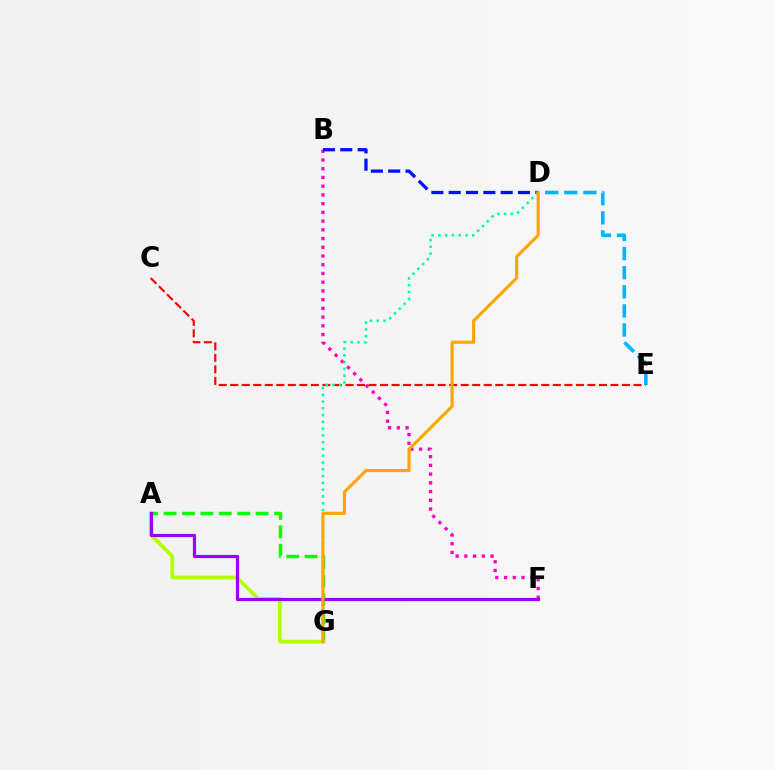{('B', 'F'): [{'color': '#ff00bd', 'line_style': 'dotted', 'thickness': 2.37}], ('C', 'E'): [{'color': '#ff0000', 'line_style': 'dashed', 'thickness': 1.57}], ('A', 'G'): [{'color': '#08ff00', 'line_style': 'dashed', 'thickness': 2.5}, {'color': '#b3ff00', 'line_style': 'solid', 'thickness': 2.68}], ('D', 'E'): [{'color': '#00b5ff', 'line_style': 'dashed', 'thickness': 2.59}], ('A', 'F'): [{'color': '#9b00ff', 'line_style': 'solid', 'thickness': 2.3}], ('B', 'D'): [{'color': '#0010ff', 'line_style': 'dashed', 'thickness': 2.35}], ('D', 'G'): [{'color': '#00ff9d', 'line_style': 'dotted', 'thickness': 1.84}, {'color': '#ffa500', 'line_style': 'solid', 'thickness': 2.25}]}